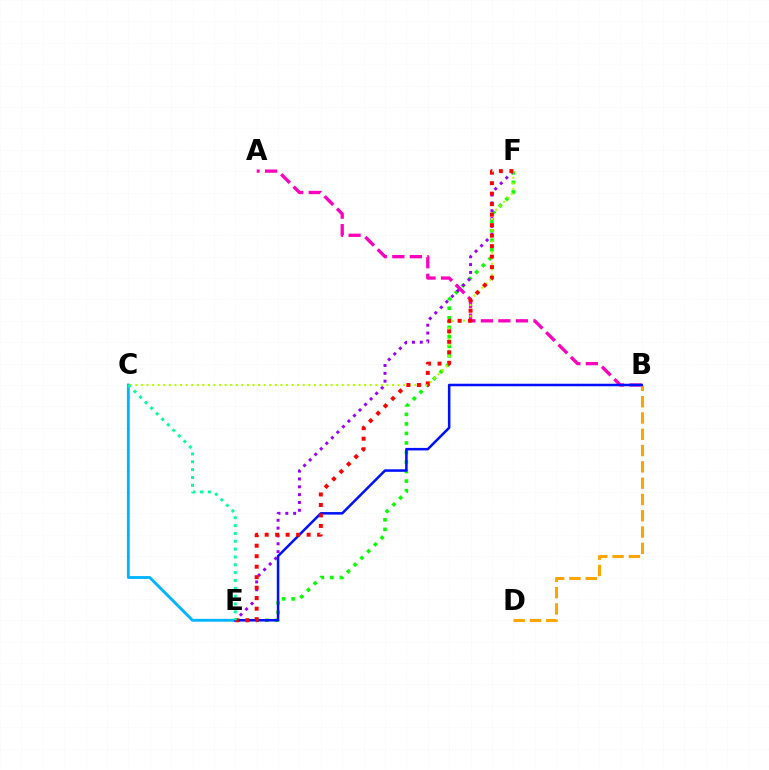{('A', 'B'): [{'color': '#ff00bd', 'line_style': 'dashed', 'thickness': 2.38}], ('E', 'F'): [{'color': '#08ff00', 'line_style': 'dotted', 'thickness': 2.59}, {'color': '#9b00ff', 'line_style': 'dotted', 'thickness': 2.13}, {'color': '#ff0000', 'line_style': 'dotted', 'thickness': 2.85}], ('C', 'E'): [{'color': '#00b5ff', 'line_style': 'solid', 'thickness': 2.05}, {'color': '#00ff9d', 'line_style': 'dotted', 'thickness': 2.13}], ('B', 'D'): [{'color': '#ffa500', 'line_style': 'dashed', 'thickness': 2.21}], ('B', 'E'): [{'color': '#0010ff', 'line_style': 'solid', 'thickness': 1.82}], ('C', 'F'): [{'color': '#b3ff00', 'line_style': 'dotted', 'thickness': 1.52}]}